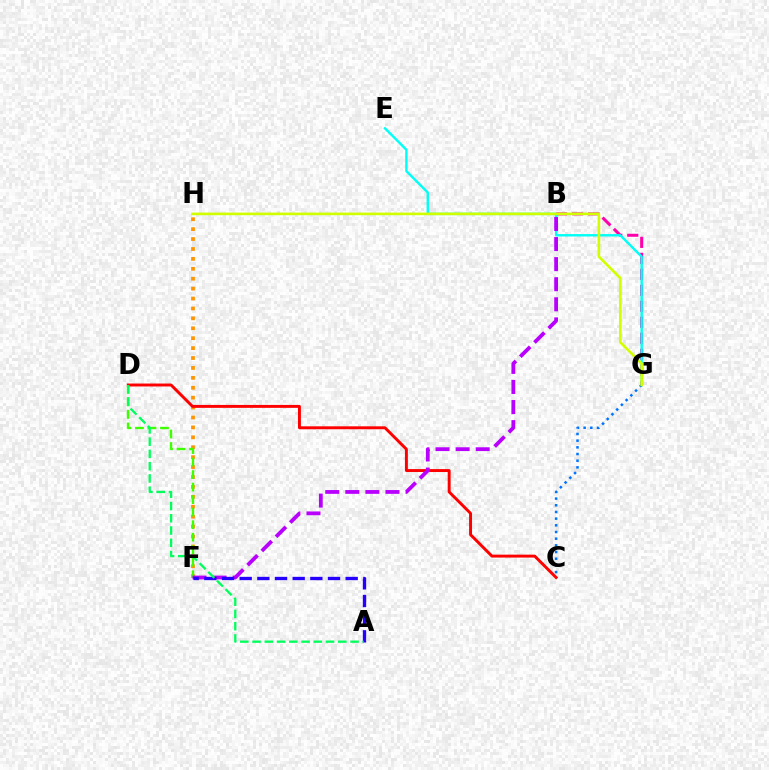{('F', 'H'): [{'color': '#ff9400', 'line_style': 'dotted', 'thickness': 2.69}], ('B', 'G'): [{'color': '#ff00ac', 'line_style': 'dashed', 'thickness': 2.17}], ('C', 'D'): [{'color': '#ff0000', 'line_style': 'solid', 'thickness': 2.11}], ('D', 'F'): [{'color': '#3dff00', 'line_style': 'dashed', 'thickness': 1.7}], ('E', 'G'): [{'color': '#00fff6', 'line_style': 'solid', 'thickness': 1.73}], ('C', 'G'): [{'color': '#0074ff', 'line_style': 'dotted', 'thickness': 1.81}], ('B', 'F'): [{'color': '#b900ff', 'line_style': 'dashed', 'thickness': 2.73}], ('G', 'H'): [{'color': '#d1ff00', 'line_style': 'solid', 'thickness': 1.9}], ('A', 'F'): [{'color': '#2500ff', 'line_style': 'dashed', 'thickness': 2.4}], ('A', 'D'): [{'color': '#00ff5c', 'line_style': 'dashed', 'thickness': 1.66}]}